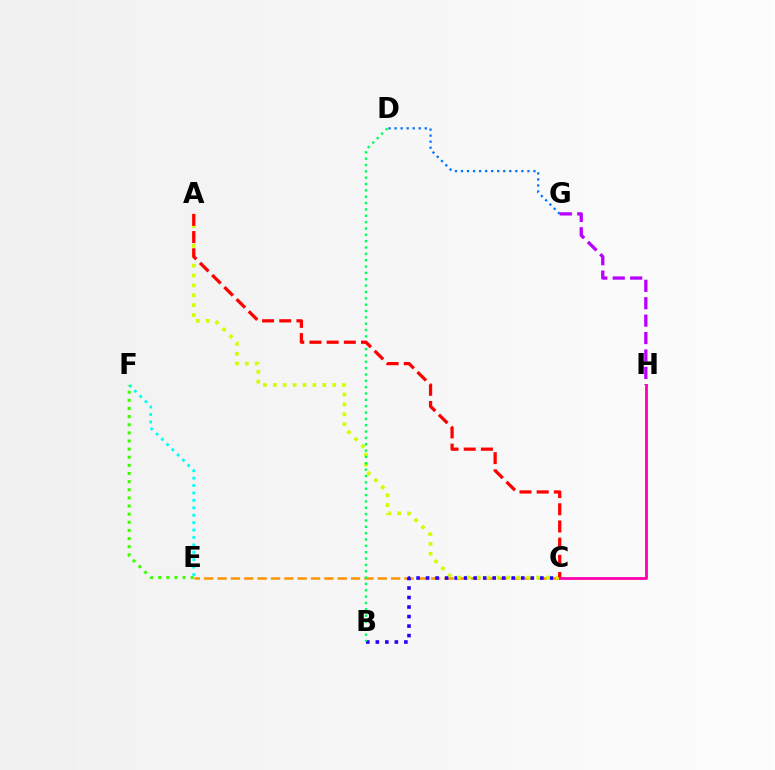{('C', 'E'): [{'color': '#ff9400', 'line_style': 'dashed', 'thickness': 1.81}], ('E', 'F'): [{'color': '#00fff6', 'line_style': 'dotted', 'thickness': 2.01}, {'color': '#3dff00', 'line_style': 'dotted', 'thickness': 2.21}], ('D', 'G'): [{'color': '#0074ff', 'line_style': 'dotted', 'thickness': 1.64}], ('B', 'C'): [{'color': '#2500ff', 'line_style': 'dotted', 'thickness': 2.59}], ('G', 'H'): [{'color': '#b900ff', 'line_style': 'dashed', 'thickness': 2.37}], ('A', 'C'): [{'color': '#d1ff00', 'line_style': 'dotted', 'thickness': 2.69}, {'color': '#ff0000', 'line_style': 'dashed', 'thickness': 2.34}], ('C', 'H'): [{'color': '#ff00ac', 'line_style': 'solid', 'thickness': 2.01}], ('B', 'D'): [{'color': '#00ff5c', 'line_style': 'dotted', 'thickness': 1.72}]}